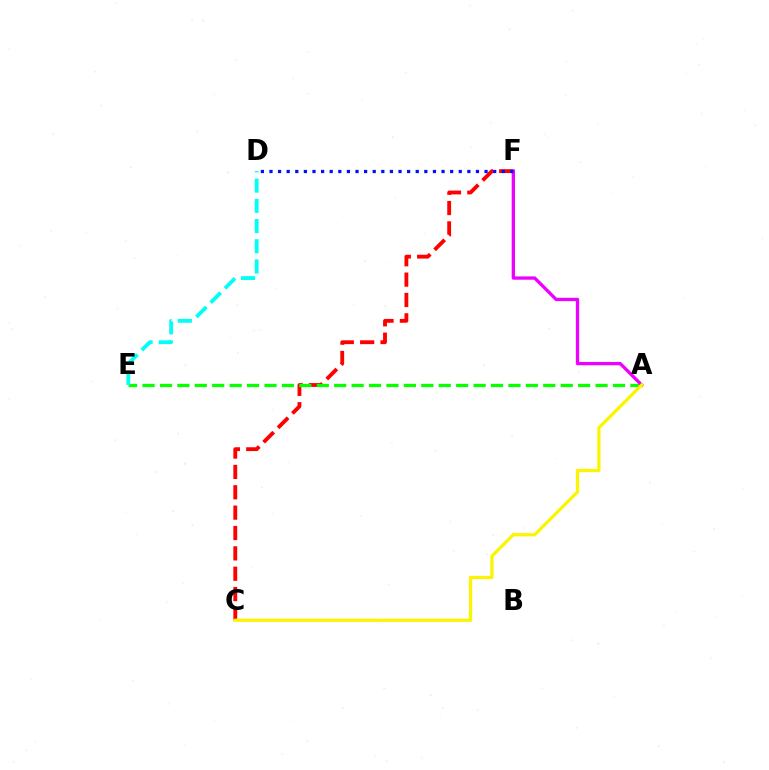{('C', 'F'): [{'color': '#ff0000', 'line_style': 'dashed', 'thickness': 2.77}], ('A', 'E'): [{'color': '#08ff00', 'line_style': 'dashed', 'thickness': 2.37}], ('D', 'E'): [{'color': '#00fff6', 'line_style': 'dashed', 'thickness': 2.75}], ('A', 'F'): [{'color': '#ee00ff', 'line_style': 'solid', 'thickness': 2.38}], ('A', 'C'): [{'color': '#fcf500', 'line_style': 'solid', 'thickness': 2.33}], ('D', 'F'): [{'color': '#0010ff', 'line_style': 'dotted', 'thickness': 2.34}]}